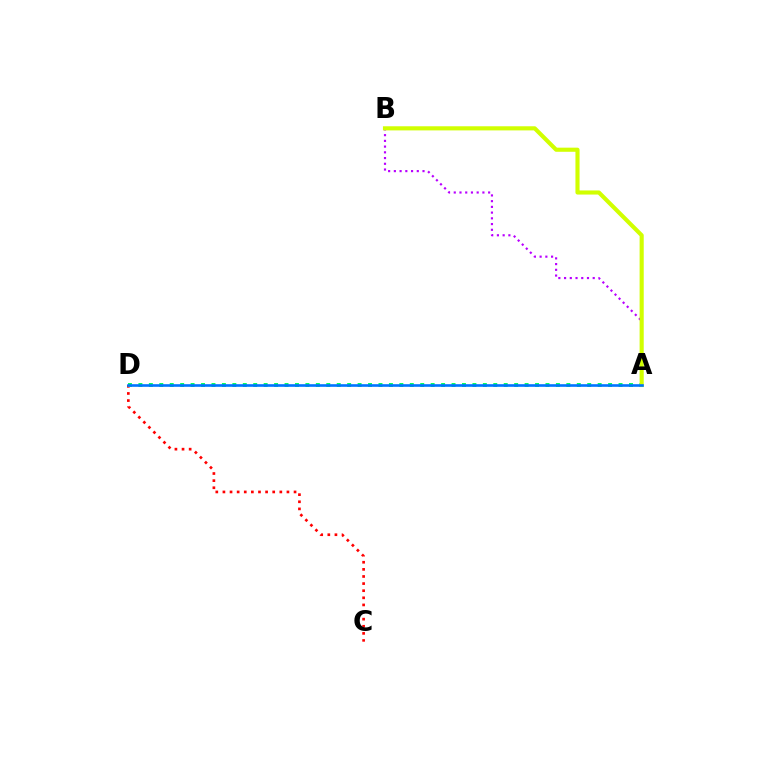{('C', 'D'): [{'color': '#ff0000', 'line_style': 'dotted', 'thickness': 1.93}], ('A', 'D'): [{'color': '#00ff5c', 'line_style': 'dotted', 'thickness': 2.84}, {'color': '#0074ff', 'line_style': 'solid', 'thickness': 1.89}], ('A', 'B'): [{'color': '#b900ff', 'line_style': 'dotted', 'thickness': 1.56}, {'color': '#d1ff00', 'line_style': 'solid', 'thickness': 2.97}]}